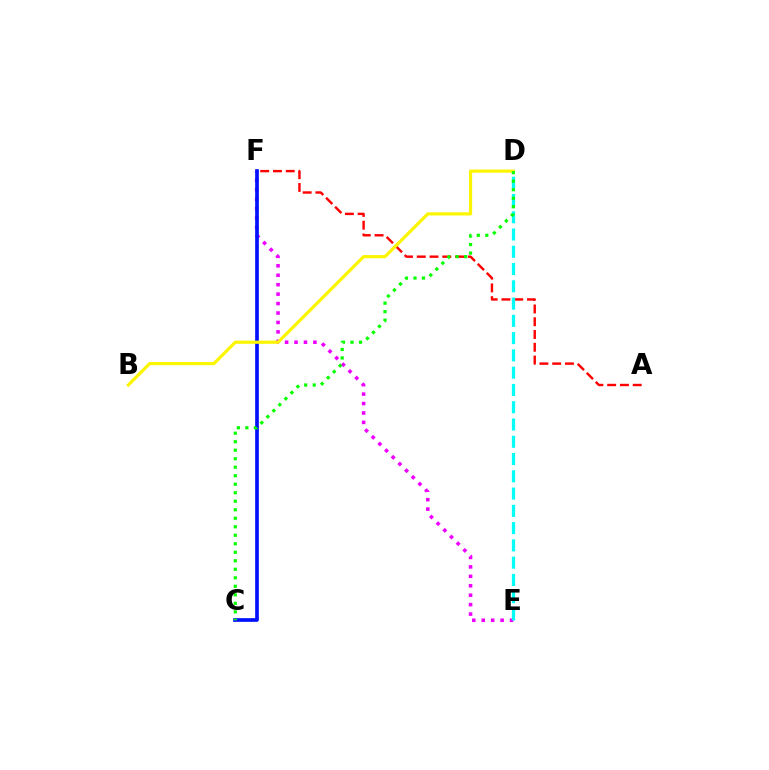{('E', 'F'): [{'color': '#ee00ff', 'line_style': 'dotted', 'thickness': 2.56}], ('A', 'F'): [{'color': '#ff0000', 'line_style': 'dashed', 'thickness': 1.73}], ('D', 'E'): [{'color': '#00fff6', 'line_style': 'dashed', 'thickness': 2.35}], ('C', 'F'): [{'color': '#0010ff', 'line_style': 'solid', 'thickness': 2.66}], ('B', 'D'): [{'color': '#fcf500', 'line_style': 'solid', 'thickness': 2.28}], ('C', 'D'): [{'color': '#08ff00', 'line_style': 'dotted', 'thickness': 2.31}]}